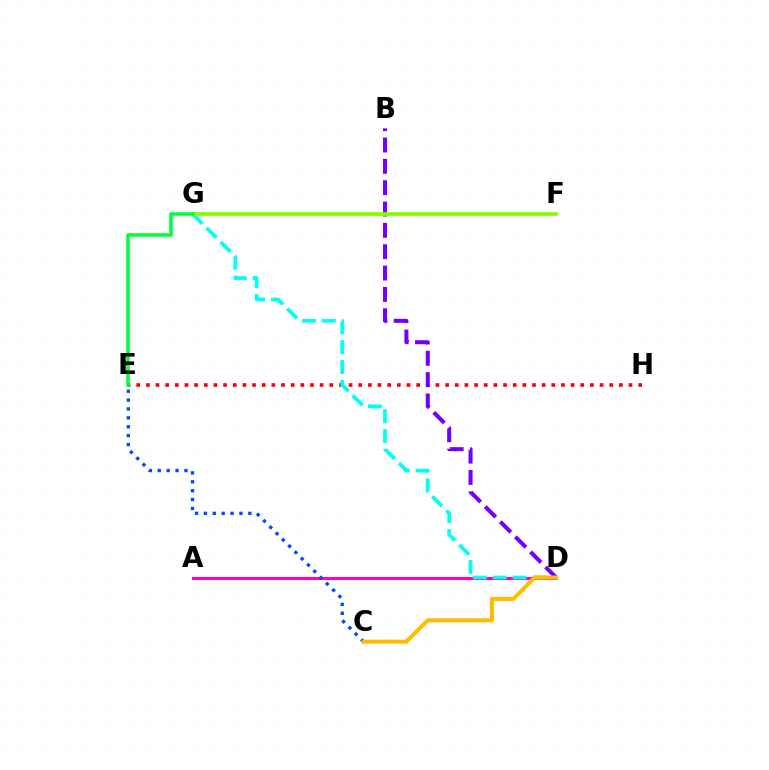{('E', 'H'): [{'color': '#ff0000', 'line_style': 'dotted', 'thickness': 2.62}], ('A', 'D'): [{'color': '#ff00cf', 'line_style': 'solid', 'thickness': 2.17}], ('D', 'G'): [{'color': '#00fff6', 'line_style': 'dashed', 'thickness': 2.7}], ('B', 'D'): [{'color': '#7200ff', 'line_style': 'dashed', 'thickness': 2.9}], ('C', 'E'): [{'color': '#004bff', 'line_style': 'dotted', 'thickness': 2.42}], ('F', 'G'): [{'color': '#84ff00', 'line_style': 'solid', 'thickness': 2.71}], ('C', 'D'): [{'color': '#ffbd00', 'line_style': 'solid', 'thickness': 2.9}], ('E', 'G'): [{'color': '#00ff39', 'line_style': 'solid', 'thickness': 2.52}]}